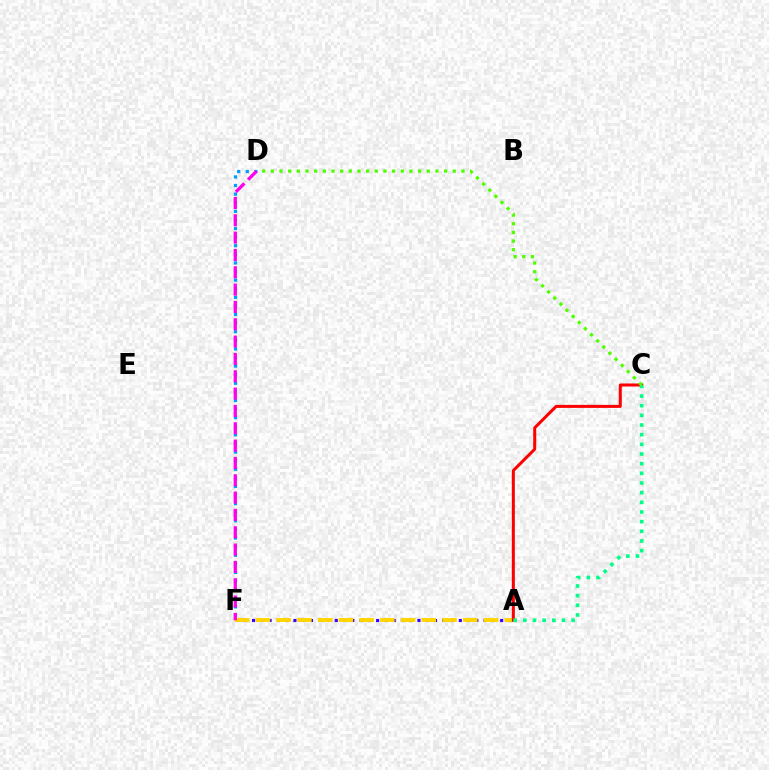{('A', 'F'): [{'color': '#3700ff', 'line_style': 'dotted', 'thickness': 2.25}, {'color': '#ffd500', 'line_style': 'dashed', 'thickness': 2.82}], ('D', 'F'): [{'color': '#009eff', 'line_style': 'dotted', 'thickness': 2.34}, {'color': '#ff00ed', 'line_style': 'dashed', 'thickness': 2.35}], ('A', 'C'): [{'color': '#ff0000', 'line_style': 'solid', 'thickness': 2.17}, {'color': '#00ff86', 'line_style': 'dotted', 'thickness': 2.63}], ('C', 'D'): [{'color': '#4fff00', 'line_style': 'dotted', 'thickness': 2.35}]}